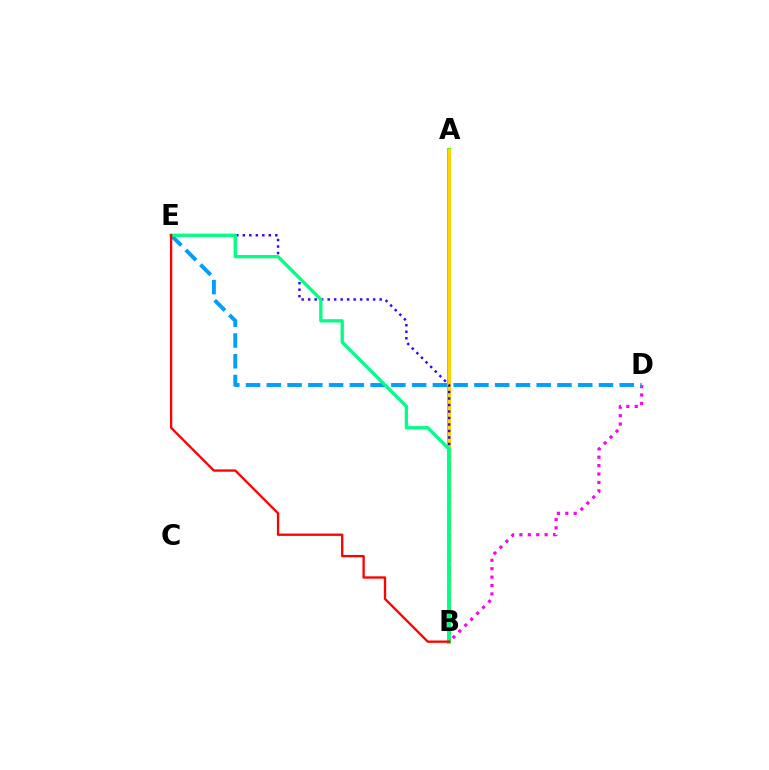{('A', 'B'): [{'color': '#4fff00', 'line_style': 'solid', 'thickness': 2.91}, {'color': '#ffd500', 'line_style': 'solid', 'thickness': 2.34}], ('B', 'D'): [{'color': '#ff00ed', 'line_style': 'dotted', 'thickness': 2.28}], ('B', 'E'): [{'color': '#3700ff', 'line_style': 'dotted', 'thickness': 1.77}, {'color': '#00ff86', 'line_style': 'solid', 'thickness': 2.38}, {'color': '#ff0000', 'line_style': 'solid', 'thickness': 1.68}], ('D', 'E'): [{'color': '#009eff', 'line_style': 'dashed', 'thickness': 2.82}]}